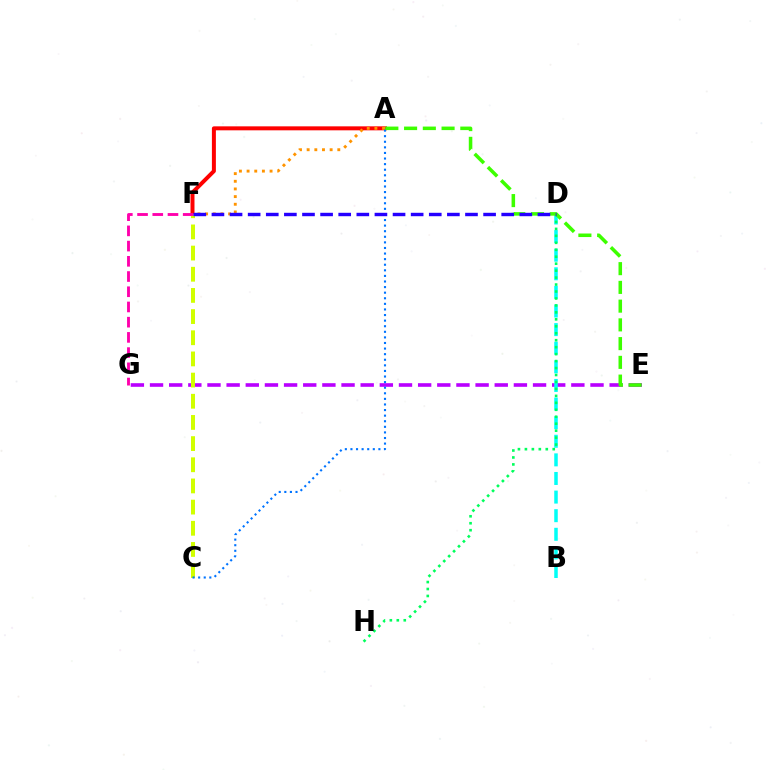{('A', 'F'): [{'color': '#ff0000', 'line_style': 'solid', 'thickness': 2.87}, {'color': '#ff9400', 'line_style': 'dotted', 'thickness': 2.08}], ('E', 'G'): [{'color': '#b900ff', 'line_style': 'dashed', 'thickness': 2.6}], ('B', 'D'): [{'color': '#00fff6', 'line_style': 'dashed', 'thickness': 2.53}], ('D', 'H'): [{'color': '#00ff5c', 'line_style': 'dotted', 'thickness': 1.89}], ('C', 'F'): [{'color': '#d1ff00', 'line_style': 'dashed', 'thickness': 2.88}], ('F', 'G'): [{'color': '#ff00ac', 'line_style': 'dashed', 'thickness': 2.07}], ('A', 'C'): [{'color': '#0074ff', 'line_style': 'dotted', 'thickness': 1.52}], ('A', 'E'): [{'color': '#3dff00', 'line_style': 'dashed', 'thickness': 2.55}], ('D', 'F'): [{'color': '#2500ff', 'line_style': 'dashed', 'thickness': 2.46}]}